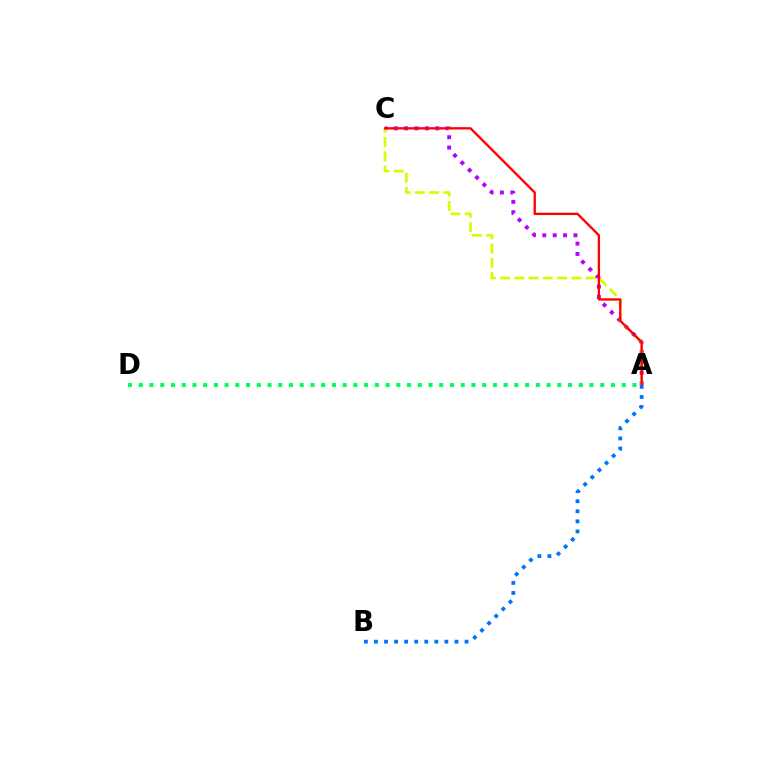{('A', 'C'): [{'color': '#b900ff', 'line_style': 'dotted', 'thickness': 2.82}, {'color': '#d1ff00', 'line_style': 'dashed', 'thickness': 1.93}, {'color': '#ff0000', 'line_style': 'solid', 'thickness': 1.67}], ('A', 'D'): [{'color': '#00ff5c', 'line_style': 'dotted', 'thickness': 2.92}], ('A', 'B'): [{'color': '#0074ff', 'line_style': 'dotted', 'thickness': 2.73}]}